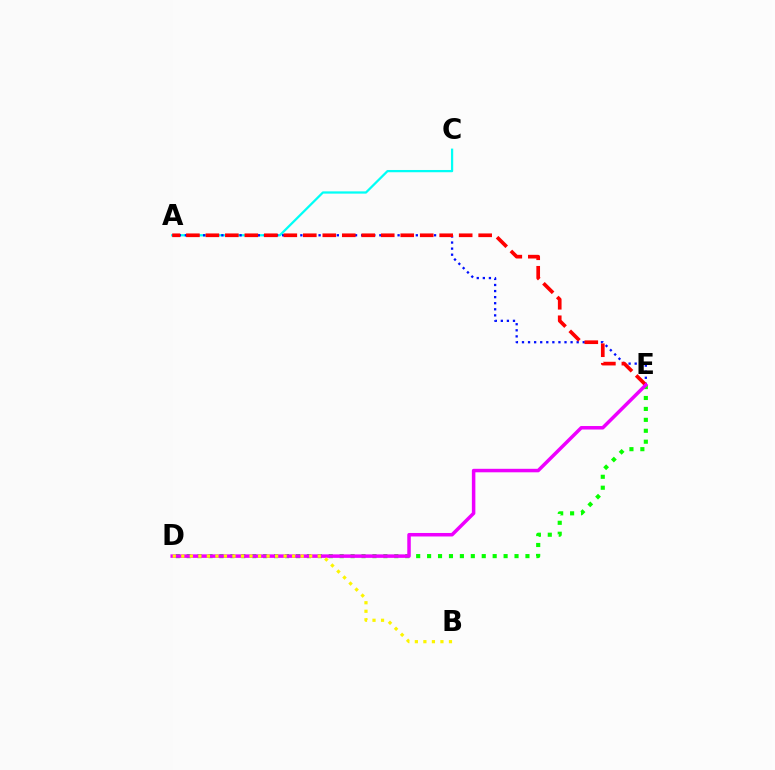{('A', 'C'): [{'color': '#00fff6', 'line_style': 'solid', 'thickness': 1.62}], ('A', 'E'): [{'color': '#0010ff', 'line_style': 'dotted', 'thickness': 1.65}, {'color': '#ff0000', 'line_style': 'dashed', 'thickness': 2.65}], ('D', 'E'): [{'color': '#08ff00', 'line_style': 'dotted', 'thickness': 2.97}, {'color': '#ee00ff', 'line_style': 'solid', 'thickness': 2.52}], ('B', 'D'): [{'color': '#fcf500', 'line_style': 'dotted', 'thickness': 2.32}]}